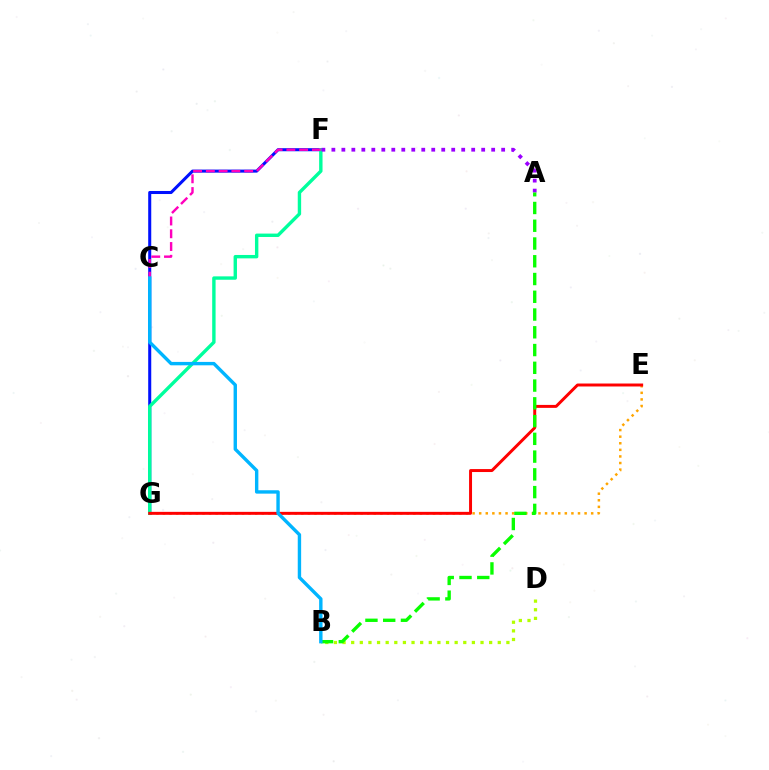{('F', 'G'): [{'color': '#0010ff', 'line_style': 'solid', 'thickness': 2.19}, {'color': '#00ff9d', 'line_style': 'solid', 'thickness': 2.44}], ('E', 'G'): [{'color': '#ffa500', 'line_style': 'dotted', 'thickness': 1.79}, {'color': '#ff0000', 'line_style': 'solid', 'thickness': 2.13}], ('C', 'F'): [{'color': '#ff00bd', 'line_style': 'dashed', 'thickness': 1.73}], ('B', 'D'): [{'color': '#b3ff00', 'line_style': 'dotted', 'thickness': 2.34}], ('A', 'F'): [{'color': '#9b00ff', 'line_style': 'dotted', 'thickness': 2.71}], ('A', 'B'): [{'color': '#08ff00', 'line_style': 'dashed', 'thickness': 2.41}], ('B', 'C'): [{'color': '#00b5ff', 'line_style': 'solid', 'thickness': 2.44}]}